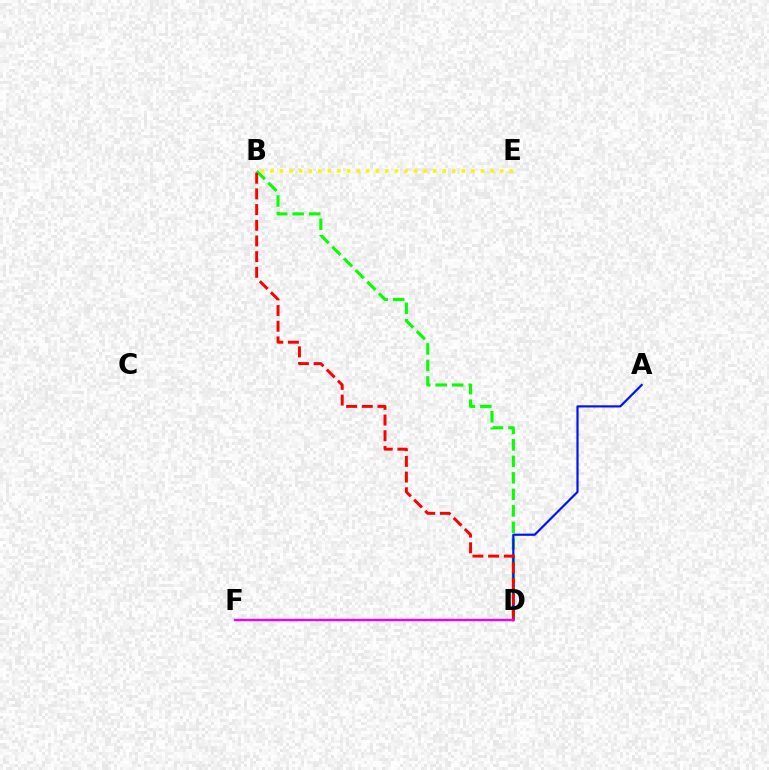{('B', 'D'): [{'color': '#08ff00', 'line_style': 'dashed', 'thickness': 2.24}, {'color': '#ff0000', 'line_style': 'dashed', 'thickness': 2.13}], ('A', 'D'): [{'color': '#0010ff', 'line_style': 'solid', 'thickness': 1.57}], ('D', 'F'): [{'color': '#00fff6', 'line_style': 'dotted', 'thickness': 1.51}, {'color': '#ee00ff', 'line_style': 'solid', 'thickness': 1.7}], ('B', 'E'): [{'color': '#fcf500', 'line_style': 'dotted', 'thickness': 2.6}]}